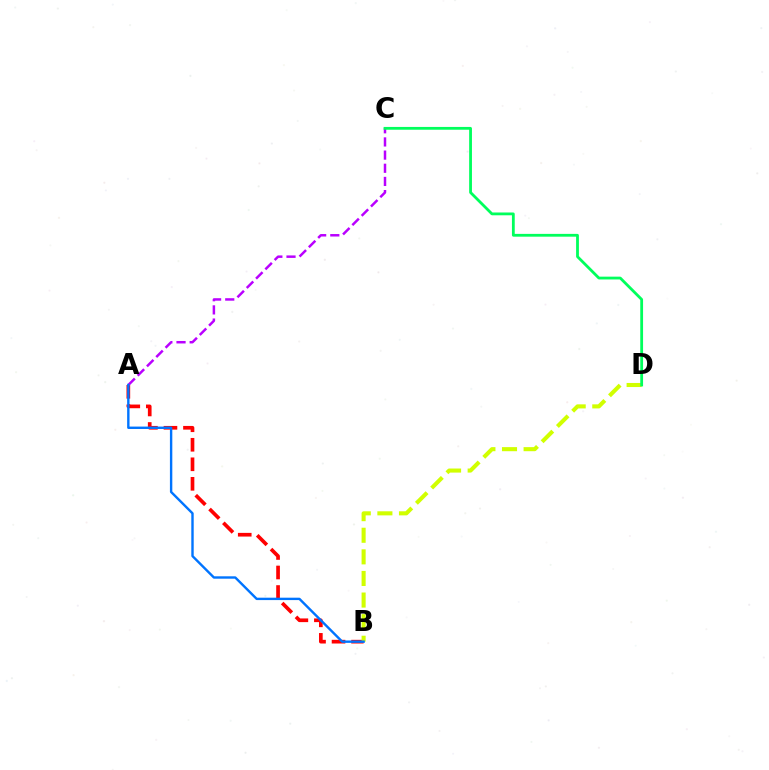{('A', 'B'): [{'color': '#ff0000', 'line_style': 'dashed', 'thickness': 2.65}, {'color': '#0074ff', 'line_style': 'solid', 'thickness': 1.73}], ('A', 'C'): [{'color': '#b900ff', 'line_style': 'dashed', 'thickness': 1.79}], ('B', 'D'): [{'color': '#d1ff00', 'line_style': 'dashed', 'thickness': 2.93}], ('C', 'D'): [{'color': '#00ff5c', 'line_style': 'solid', 'thickness': 2.01}]}